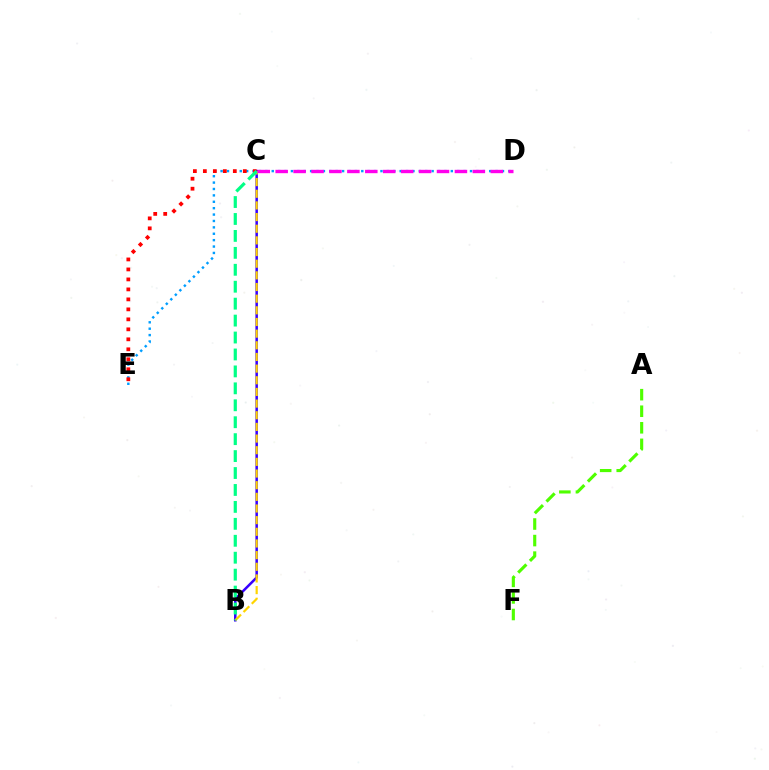{('B', 'C'): [{'color': '#3700ff', 'line_style': 'solid', 'thickness': 1.81}, {'color': '#ffd500', 'line_style': 'dashed', 'thickness': 1.58}, {'color': '#00ff86', 'line_style': 'dashed', 'thickness': 2.3}], ('D', 'E'): [{'color': '#009eff', 'line_style': 'dotted', 'thickness': 1.74}], ('C', 'E'): [{'color': '#ff0000', 'line_style': 'dotted', 'thickness': 2.71}], ('C', 'D'): [{'color': '#ff00ed', 'line_style': 'dashed', 'thickness': 2.44}], ('A', 'F'): [{'color': '#4fff00', 'line_style': 'dashed', 'thickness': 2.25}]}